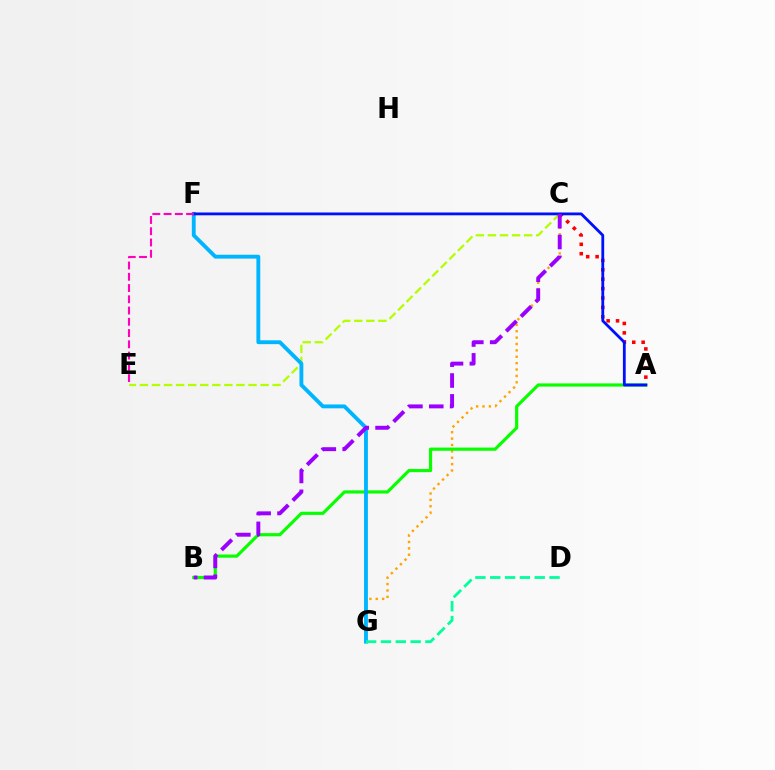{('A', 'C'): [{'color': '#ff0000', 'line_style': 'dotted', 'thickness': 2.55}], ('C', 'G'): [{'color': '#ffa500', 'line_style': 'dotted', 'thickness': 1.73}], ('C', 'E'): [{'color': '#b3ff00', 'line_style': 'dashed', 'thickness': 1.64}], ('A', 'B'): [{'color': '#08ff00', 'line_style': 'solid', 'thickness': 2.28}], ('F', 'G'): [{'color': '#00b5ff', 'line_style': 'solid', 'thickness': 2.78}], ('D', 'G'): [{'color': '#00ff9d', 'line_style': 'dashed', 'thickness': 2.01}], ('A', 'F'): [{'color': '#0010ff', 'line_style': 'solid', 'thickness': 2.02}], ('E', 'F'): [{'color': '#ff00bd', 'line_style': 'dashed', 'thickness': 1.53}], ('B', 'C'): [{'color': '#9b00ff', 'line_style': 'dashed', 'thickness': 2.83}]}